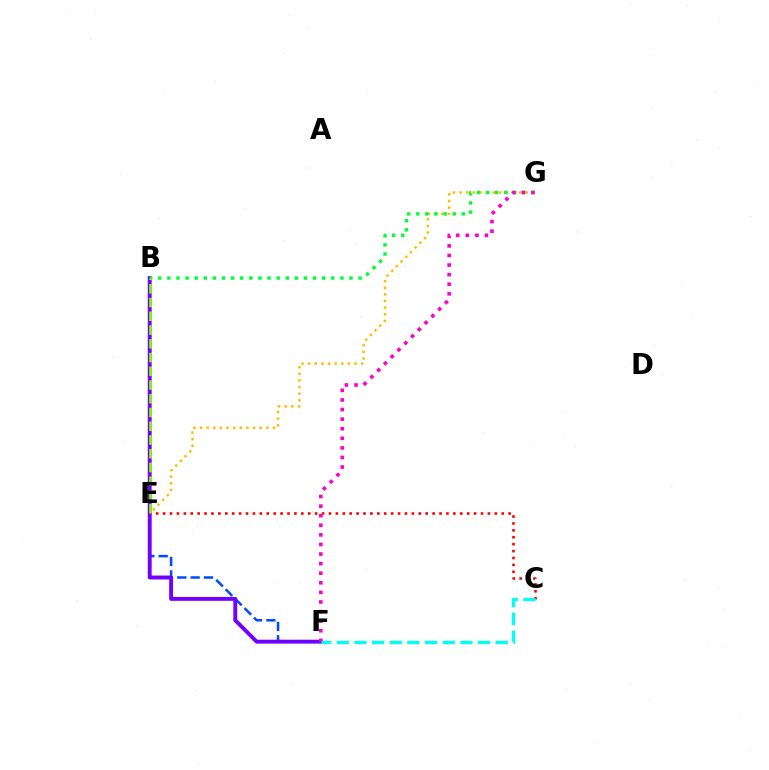{('E', 'G'): [{'color': '#ffbd00', 'line_style': 'dotted', 'thickness': 1.8}], ('E', 'F'): [{'color': '#004bff', 'line_style': 'dashed', 'thickness': 1.81}], ('B', 'F'): [{'color': '#7200ff', 'line_style': 'solid', 'thickness': 2.81}], ('B', 'G'): [{'color': '#00ff39', 'line_style': 'dotted', 'thickness': 2.47}], ('C', 'E'): [{'color': '#ff0000', 'line_style': 'dotted', 'thickness': 1.88}], ('B', 'E'): [{'color': '#84ff00', 'line_style': 'dashed', 'thickness': 1.87}], ('F', 'G'): [{'color': '#ff00cf', 'line_style': 'dotted', 'thickness': 2.6}], ('C', 'F'): [{'color': '#00fff6', 'line_style': 'dashed', 'thickness': 2.4}]}